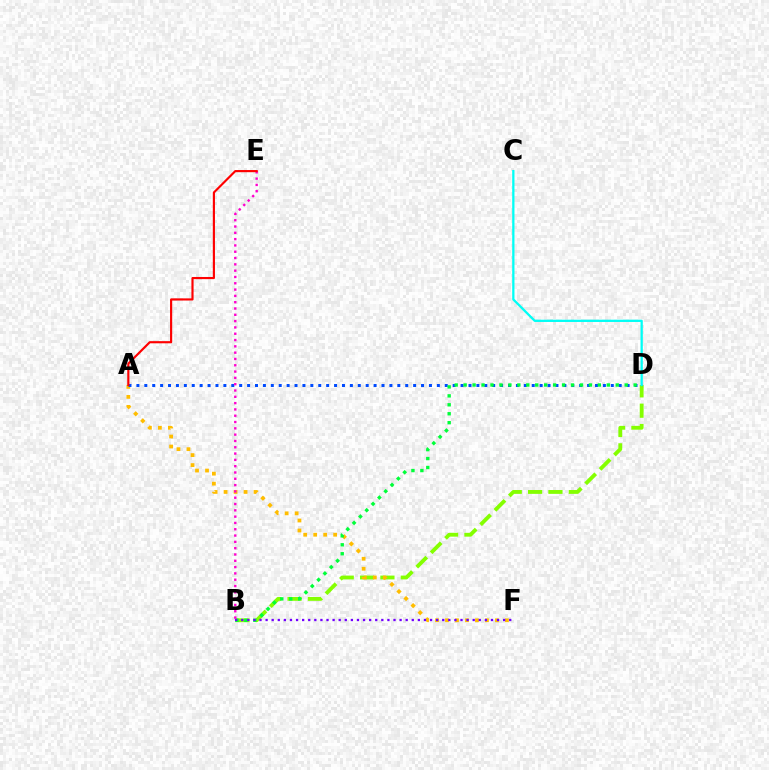{('B', 'D'): [{'color': '#84ff00', 'line_style': 'dashed', 'thickness': 2.76}, {'color': '#00ff39', 'line_style': 'dotted', 'thickness': 2.43}], ('C', 'D'): [{'color': '#00fff6', 'line_style': 'solid', 'thickness': 1.64}], ('A', 'F'): [{'color': '#ffbd00', 'line_style': 'dotted', 'thickness': 2.71}], ('A', 'D'): [{'color': '#004bff', 'line_style': 'dotted', 'thickness': 2.15}], ('B', 'F'): [{'color': '#7200ff', 'line_style': 'dotted', 'thickness': 1.65}], ('B', 'E'): [{'color': '#ff00cf', 'line_style': 'dotted', 'thickness': 1.71}], ('A', 'E'): [{'color': '#ff0000', 'line_style': 'solid', 'thickness': 1.55}]}